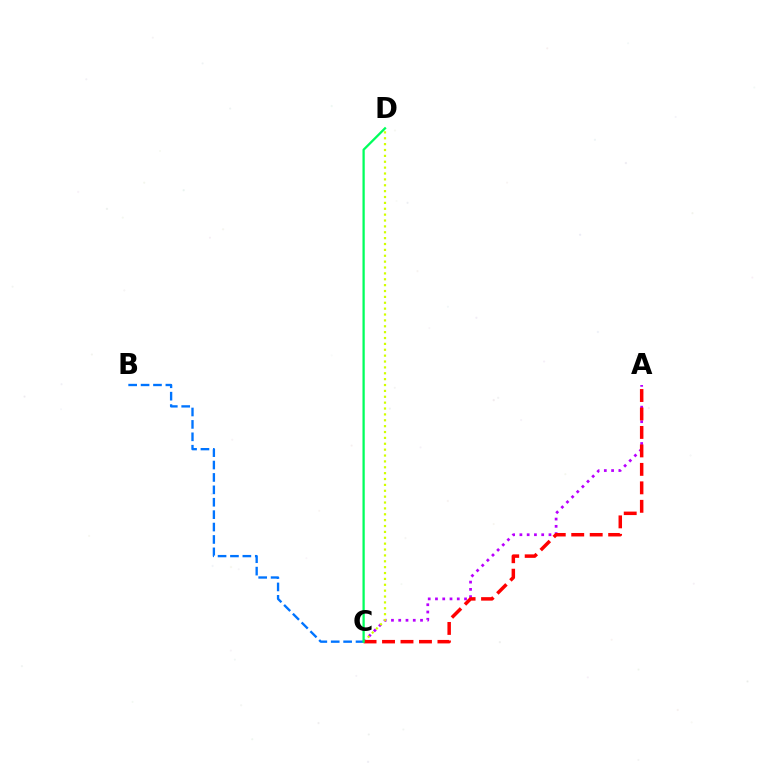{('A', 'C'): [{'color': '#b900ff', 'line_style': 'dotted', 'thickness': 1.97}, {'color': '#ff0000', 'line_style': 'dashed', 'thickness': 2.51}], ('B', 'C'): [{'color': '#0074ff', 'line_style': 'dashed', 'thickness': 1.69}], ('C', 'D'): [{'color': '#d1ff00', 'line_style': 'dotted', 'thickness': 1.6}, {'color': '#00ff5c', 'line_style': 'solid', 'thickness': 1.64}]}